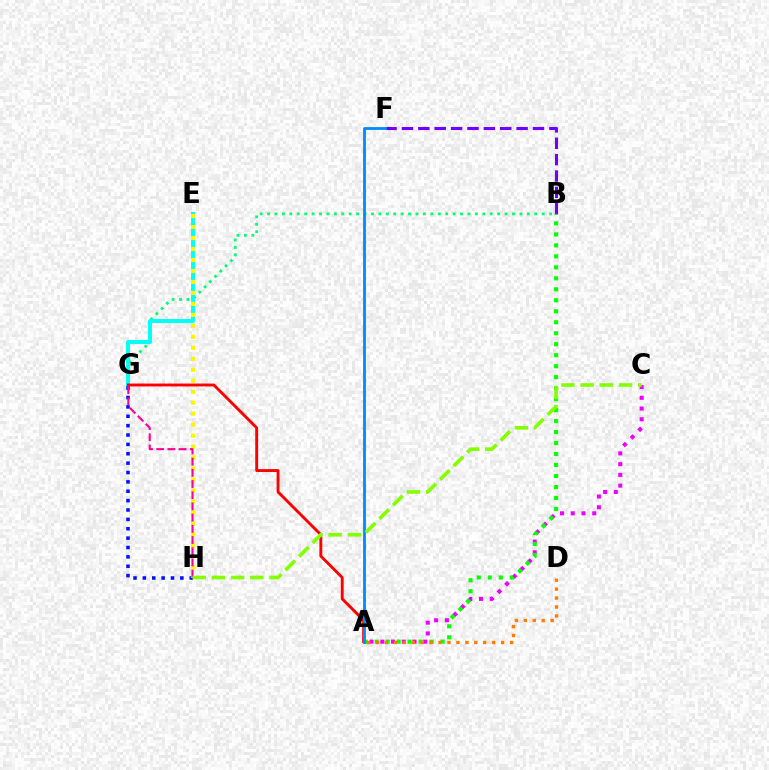{('B', 'G'): [{'color': '#00ff74', 'line_style': 'dotted', 'thickness': 2.02}], ('E', 'G'): [{'color': '#00fff6', 'line_style': 'solid', 'thickness': 2.83}], ('A', 'G'): [{'color': '#ff0000', 'line_style': 'solid', 'thickness': 2.08}], ('G', 'H'): [{'color': '#0010ff', 'line_style': 'dotted', 'thickness': 2.55}, {'color': '#ff0094', 'line_style': 'dashed', 'thickness': 1.52}], ('E', 'H'): [{'color': '#fcf500', 'line_style': 'dotted', 'thickness': 2.98}], ('B', 'F'): [{'color': '#7200ff', 'line_style': 'dashed', 'thickness': 2.23}], ('A', 'C'): [{'color': '#ee00ff', 'line_style': 'dotted', 'thickness': 2.92}], ('A', 'B'): [{'color': '#08ff00', 'line_style': 'dotted', 'thickness': 2.98}], ('A', 'F'): [{'color': '#008cff', 'line_style': 'solid', 'thickness': 2.04}], ('A', 'D'): [{'color': '#ff7c00', 'line_style': 'dotted', 'thickness': 2.43}], ('C', 'H'): [{'color': '#84ff00', 'line_style': 'dashed', 'thickness': 2.61}]}